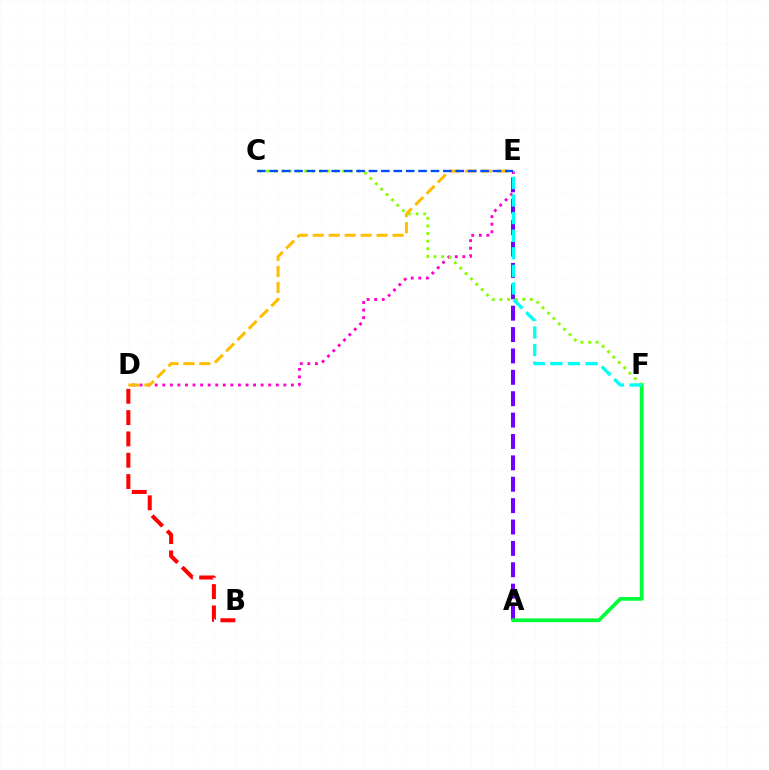{('B', 'D'): [{'color': '#ff0000', 'line_style': 'dashed', 'thickness': 2.9}], ('A', 'E'): [{'color': '#7200ff', 'line_style': 'dashed', 'thickness': 2.9}], ('D', 'E'): [{'color': '#ff00cf', 'line_style': 'dotted', 'thickness': 2.06}, {'color': '#ffbd00', 'line_style': 'dashed', 'thickness': 2.17}], ('A', 'F'): [{'color': '#00ff39', 'line_style': 'solid', 'thickness': 2.69}], ('C', 'F'): [{'color': '#84ff00', 'line_style': 'dotted', 'thickness': 2.06}], ('E', 'F'): [{'color': '#00fff6', 'line_style': 'dashed', 'thickness': 2.39}], ('C', 'E'): [{'color': '#004bff', 'line_style': 'dashed', 'thickness': 1.69}]}